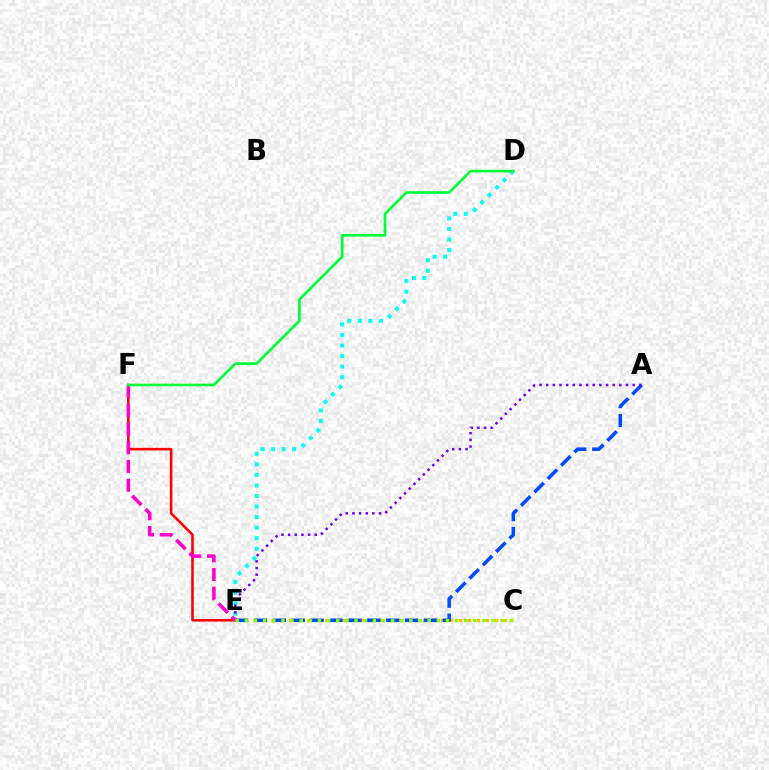{('E', 'F'): [{'color': '#ff0000', 'line_style': 'solid', 'thickness': 1.86}, {'color': '#ff00cf', 'line_style': 'dashed', 'thickness': 2.54}], ('D', 'E'): [{'color': '#00fff6', 'line_style': 'dotted', 'thickness': 2.87}], ('C', 'E'): [{'color': '#ffbd00', 'line_style': 'dotted', 'thickness': 2.43}, {'color': '#84ff00', 'line_style': 'dotted', 'thickness': 2.48}], ('A', 'E'): [{'color': '#004bff', 'line_style': 'dashed', 'thickness': 2.56}, {'color': '#7200ff', 'line_style': 'dotted', 'thickness': 1.81}], ('D', 'F'): [{'color': '#00ff39', 'line_style': 'solid', 'thickness': 1.92}]}